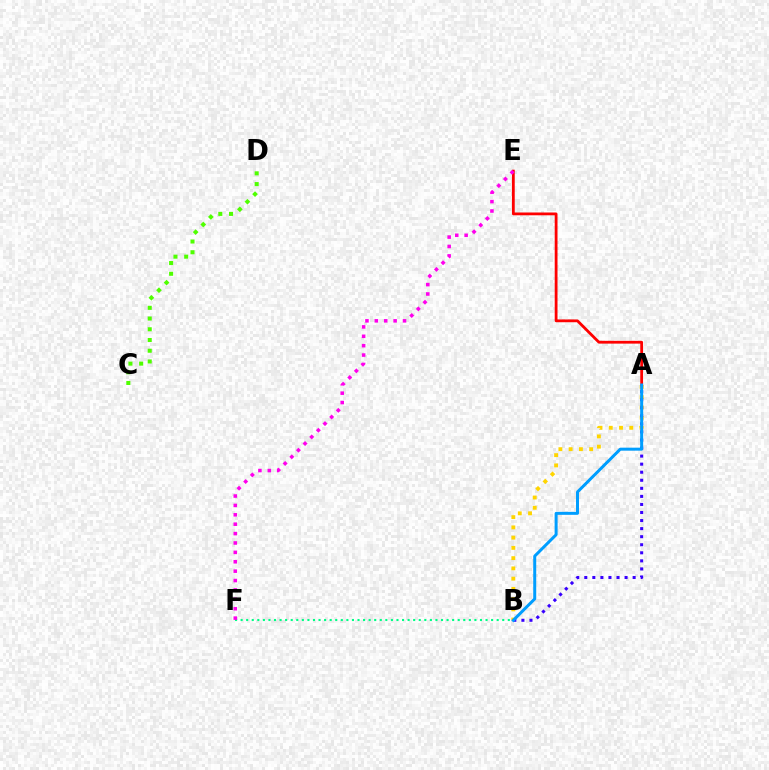{('A', 'B'): [{'color': '#ffd500', 'line_style': 'dotted', 'thickness': 2.78}, {'color': '#3700ff', 'line_style': 'dotted', 'thickness': 2.19}, {'color': '#009eff', 'line_style': 'solid', 'thickness': 2.15}], ('A', 'E'): [{'color': '#ff0000', 'line_style': 'solid', 'thickness': 2.01}], ('B', 'F'): [{'color': '#00ff86', 'line_style': 'dotted', 'thickness': 1.51}], ('C', 'D'): [{'color': '#4fff00', 'line_style': 'dotted', 'thickness': 2.91}], ('E', 'F'): [{'color': '#ff00ed', 'line_style': 'dotted', 'thickness': 2.55}]}